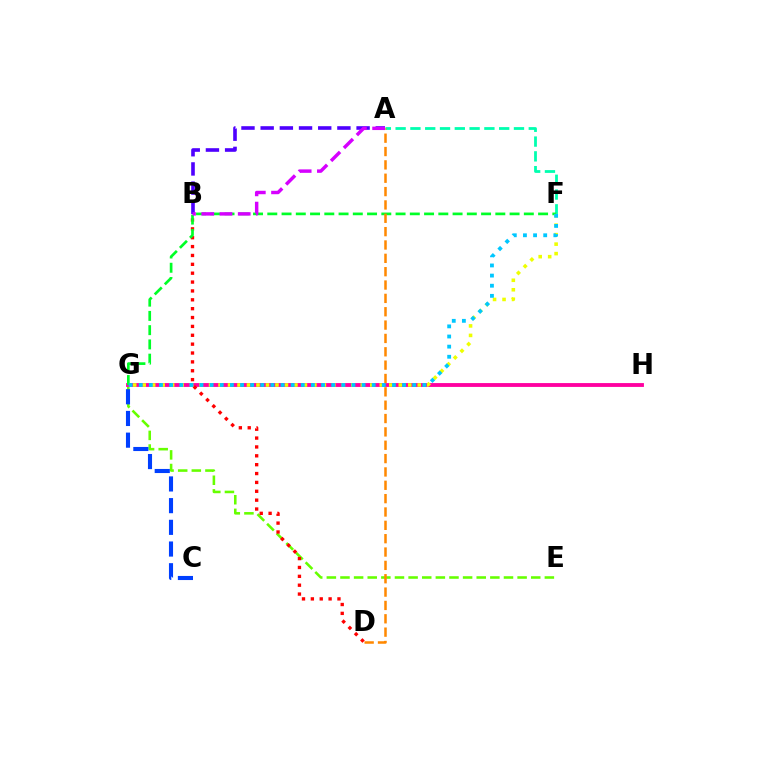{('A', 'B'): [{'color': '#4f00ff', 'line_style': 'dashed', 'thickness': 2.61}, {'color': '#d600ff', 'line_style': 'dashed', 'thickness': 2.48}], ('E', 'G'): [{'color': '#66ff00', 'line_style': 'dashed', 'thickness': 1.85}], ('A', 'F'): [{'color': '#00ffaf', 'line_style': 'dashed', 'thickness': 2.01}], ('C', 'G'): [{'color': '#003fff', 'line_style': 'dashed', 'thickness': 2.95}], ('G', 'H'): [{'color': '#ff00a0', 'line_style': 'solid', 'thickness': 2.77}], ('B', 'D'): [{'color': '#ff0000', 'line_style': 'dotted', 'thickness': 2.41}], ('F', 'G'): [{'color': '#00ff27', 'line_style': 'dashed', 'thickness': 1.94}, {'color': '#eeff00', 'line_style': 'dotted', 'thickness': 2.58}, {'color': '#00c7ff', 'line_style': 'dotted', 'thickness': 2.75}], ('A', 'D'): [{'color': '#ff8800', 'line_style': 'dashed', 'thickness': 1.81}]}